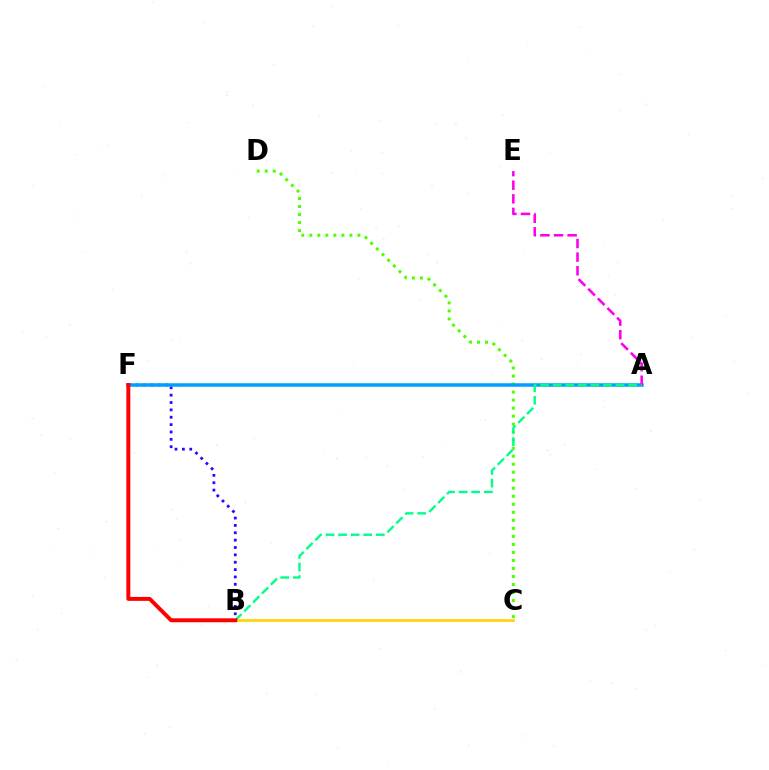{('B', 'F'): [{'color': '#3700ff', 'line_style': 'dotted', 'thickness': 2.0}, {'color': '#ff0000', 'line_style': 'solid', 'thickness': 2.84}], ('C', 'D'): [{'color': '#4fff00', 'line_style': 'dotted', 'thickness': 2.18}], ('B', 'C'): [{'color': '#ffd500', 'line_style': 'solid', 'thickness': 1.93}], ('A', 'F'): [{'color': '#009eff', 'line_style': 'solid', 'thickness': 2.52}], ('A', 'E'): [{'color': '#ff00ed', 'line_style': 'dashed', 'thickness': 1.85}], ('A', 'B'): [{'color': '#00ff86', 'line_style': 'dashed', 'thickness': 1.71}]}